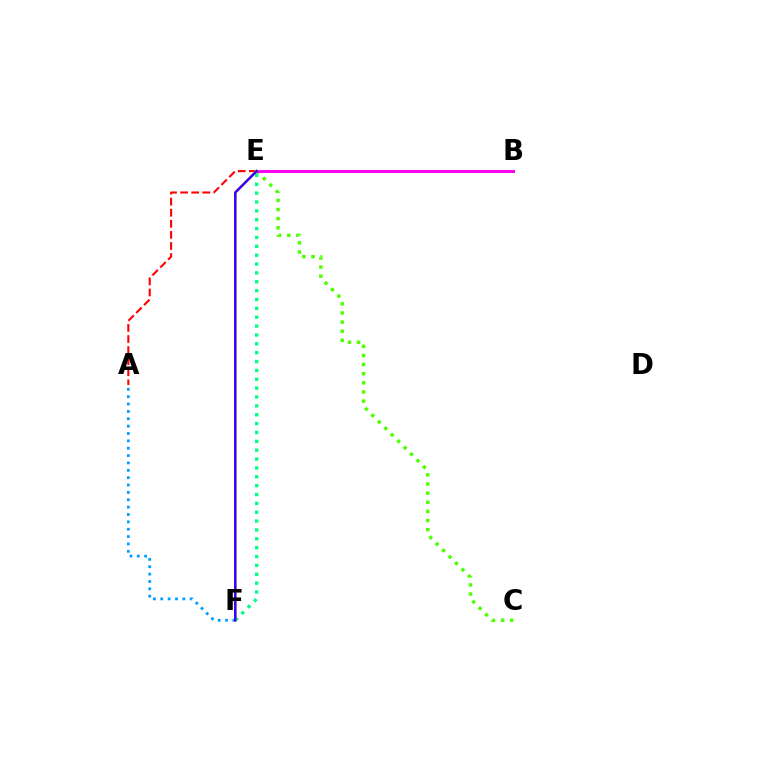{('C', 'E'): [{'color': '#4fff00', 'line_style': 'dotted', 'thickness': 2.48}], ('A', 'E'): [{'color': '#ff0000', 'line_style': 'dashed', 'thickness': 1.5}], ('E', 'F'): [{'color': '#00ff86', 'line_style': 'dotted', 'thickness': 2.41}, {'color': '#ffd500', 'line_style': 'solid', 'thickness': 1.88}, {'color': '#3700ff', 'line_style': 'solid', 'thickness': 1.78}], ('B', 'E'): [{'color': '#ff00ed', 'line_style': 'solid', 'thickness': 2.12}], ('A', 'F'): [{'color': '#009eff', 'line_style': 'dotted', 'thickness': 2.0}]}